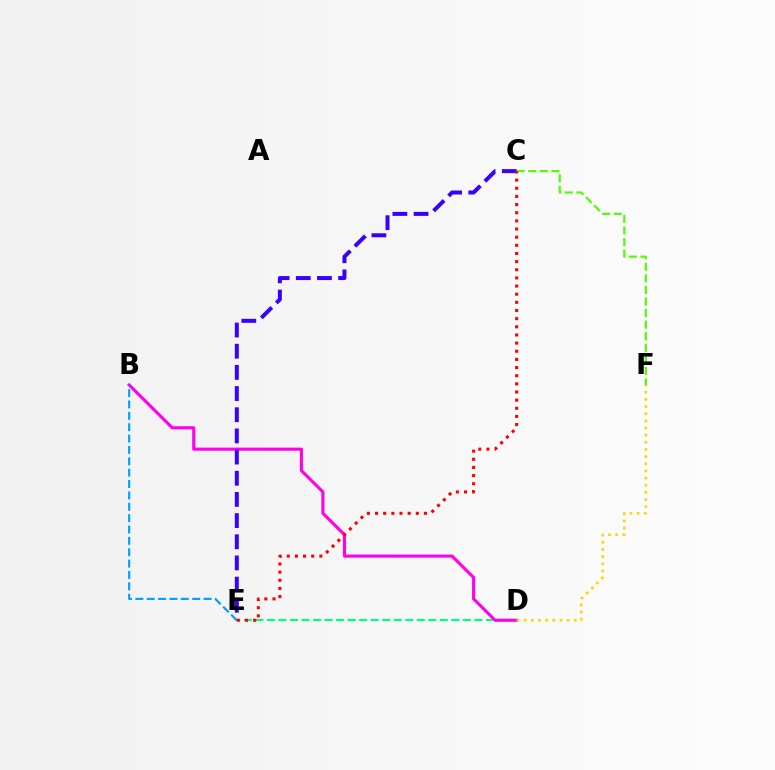{('D', 'E'): [{'color': '#00ff86', 'line_style': 'dashed', 'thickness': 1.57}], ('C', 'F'): [{'color': '#4fff00', 'line_style': 'dashed', 'thickness': 1.57}], ('B', 'D'): [{'color': '#ff00ed', 'line_style': 'solid', 'thickness': 2.23}], ('C', 'E'): [{'color': '#3700ff', 'line_style': 'dashed', 'thickness': 2.88}, {'color': '#ff0000', 'line_style': 'dotted', 'thickness': 2.21}], ('B', 'E'): [{'color': '#009eff', 'line_style': 'dashed', 'thickness': 1.54}], ('D', 'F'): [{'color': '#ffd500', 'line_style': 'dotted', 'thickness': 1.94}]}